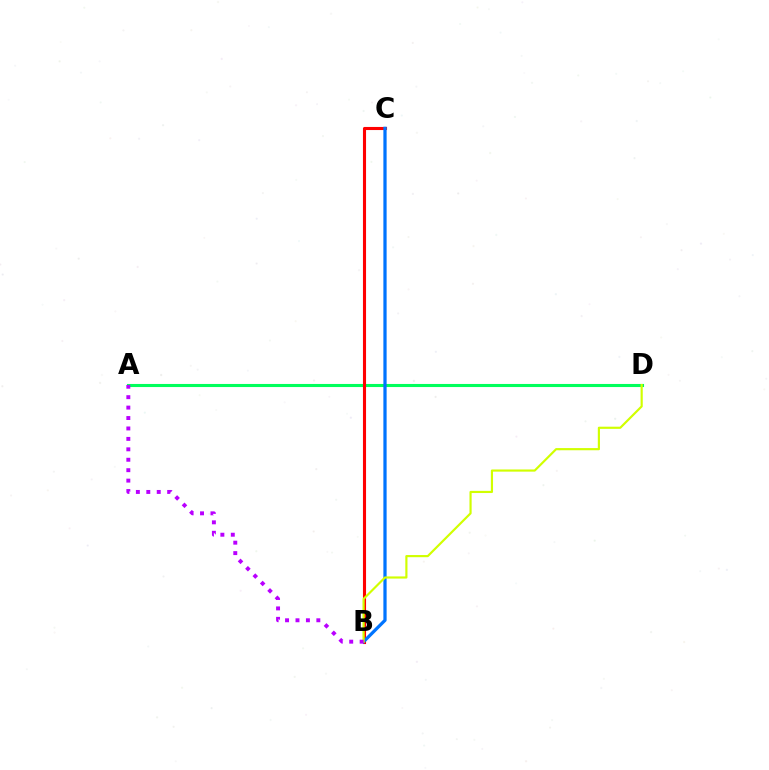{('A', 'D'): [{'color': '#00ff5c', 'line_style': 'solid', 'thickness': 2.22}], ('B', 'C'): [{'color': '#ff0000', 'line_style': 'solid', 'thickness': 2.23}, {'color': '#0074ff', 'line_style': 'solid', 'thickness': 2.33}], ('B', 'D'): [{'color': '#d1ff00', 'line_style': 'solid', 'thickness': 1.56}], ('A', 'B'): [{'color': '#b900ff', 'line_style': 'dotted', 'thickness': 2.83}]}